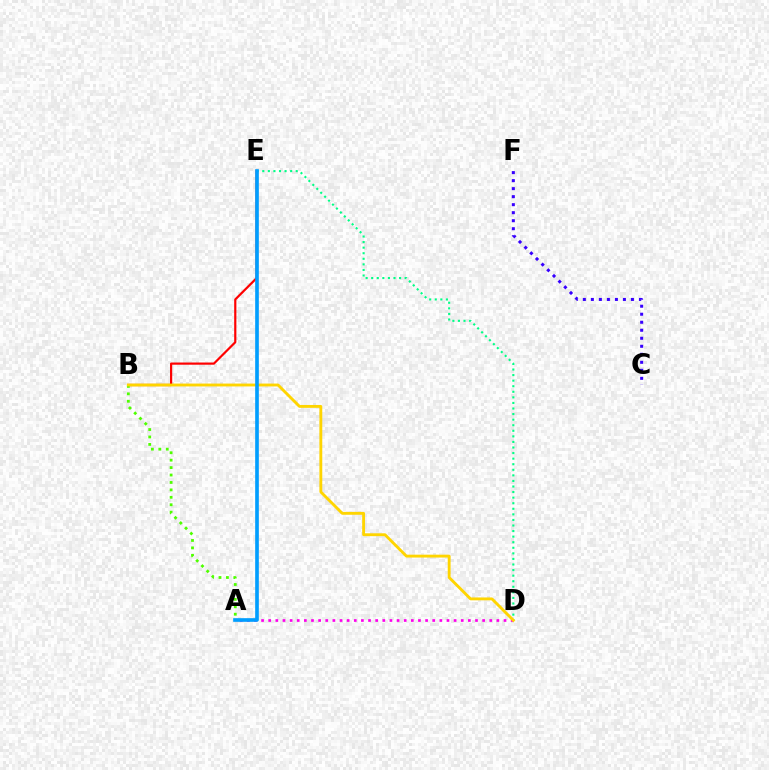{('C', 'F'): [{'color': '#3700ff', 'line_style': 'dotted', 'thickness': 2.18}], ('D', 'E'): [{'color': '#00ff86', 'line_style': 'dotted', 'thickness': 1.51}], ('B', 'E'): [{'color': '#ff0000', 'line_style': 'solid', 'thickness': 1.58}], ('A', 'B'): [{'color': '#4fff00', 'line_style': 'dotted', 'thickness': 2.02}], ('A', 'D'): [{'color': '#ff00ed', 'line_style': 'dotted', 'thickness': 1.94}], ('B', 'D'): [{'color': '#ffd500', 'line_style': 'solid', 'thickness': 2.06}], ('A', 'E'): [{'color': '#009eff', 'line_style': 'solid', 'thickness': 2.63}]}